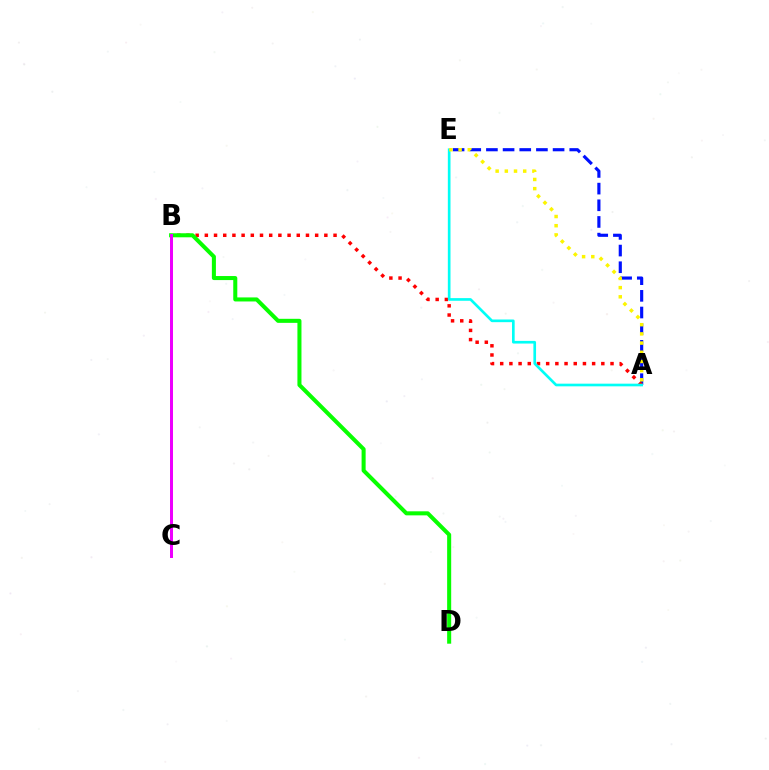{('A', 'E'): [{'color': '#0010ff', 'line_style': 'dashed', 'thickness': 2.26}, {'color': '#00fff6', 'line_style': 'solid', 'thickness': 1.92}, {'color': '#fcf500', 'line_style': 'dotted', 'thickness': 2.5}], ('A', 'B'): [{'color': '#ff0000', 'line_style': 'dotted', 'thickness': 2.5}], ('B', 'D'): [{'color': '#08ff00', 'line_style': 'solid', 'thickness': 2.91}], ('B', 'C'): [{'color': '#ee00ff', 'line_style': 'solid', 'thickness': 2.15}]}